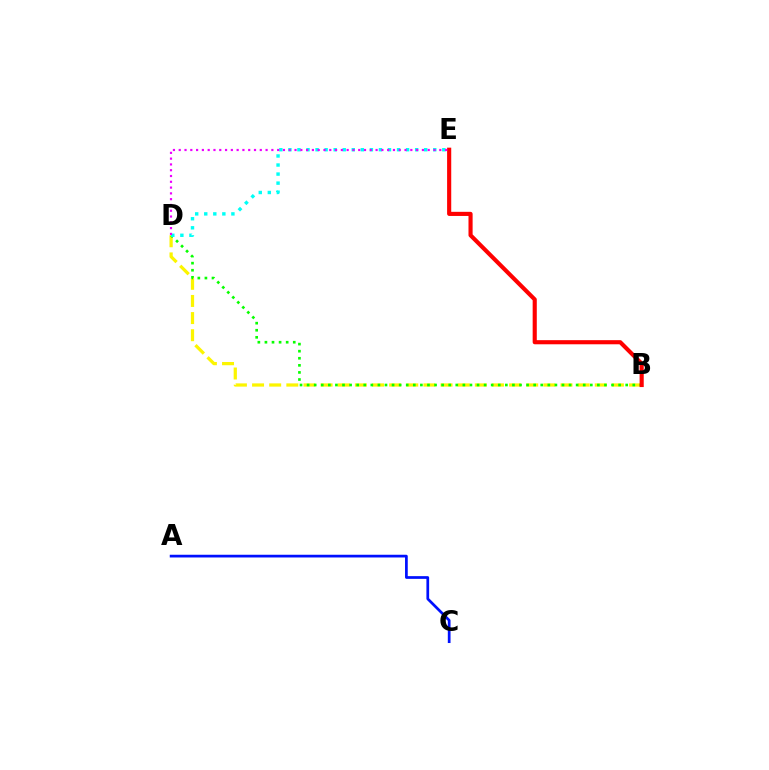{('A', 'C'): [{'color': '#0010ff', 'line_style': 'solid', 'thickness': 1.96}], ('B', 'D'): [{'color': '#fcf500', 'line_style': 'dashed', 'thickness': 2.33}, {'color': '#08ff00', 'line_style': 'dotted', 'thickness': 1.92}], ('D', 'E'): [{'color': '#00fff6', 'line_style': 'dotted', 'thickness': 2.46}, {'color': '#ee00ff', 'line_style': 'dotted', 'thickness': 1.57}], ('B', 'E'): [{'color': '#ff0000', 'line_style': 'solid', 'thickness': 2.97}]}